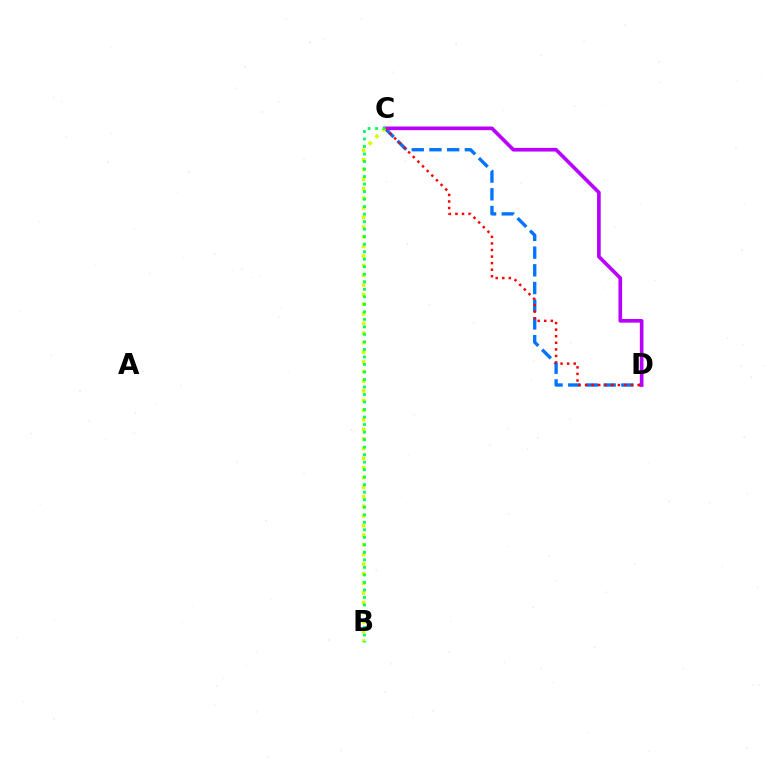{('C', 'D'): [{'color': '#0074ff', 'line_style': 'dashed', 'thickness': 2.41}, {'color': '#b900ff', 'line_style': 'solid', 'thickness': 2.62}, {'color': '#ff0000', 'line_style': 'dotted', 'thickness': 1.78}], ('B', 'C'): [{'color': '#d1ff00', 'line_style': 'dotted', 'thickness': 2.62}, {'color': '#00ff5c', 'line_style': 'dotted', 'thickness': 2.04}]}